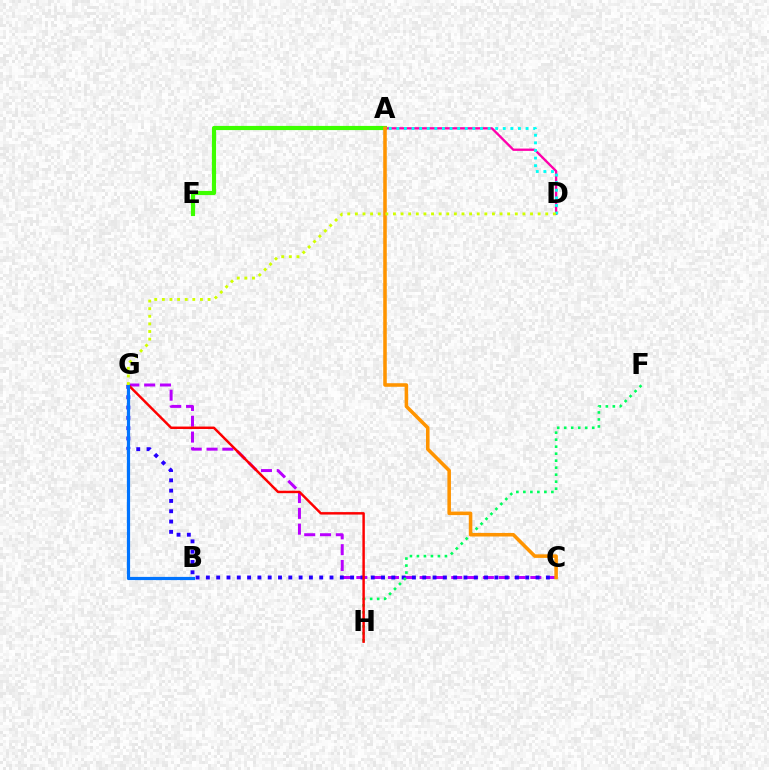{('C', 'G'): [{'color': '#b900ff', 'line_style': 'dashed', 'thickness': 2.15}, {'color': '#2500ff', 'line_style': 'dotted', 'thickness': 2.8}], ('A', 'D'): [{'color': '#ff00ac', 'line_style': 'solid', 'thickness': 1.68}, {'color': '#00fff6', 'line_style': 'dotted', 'thickness': 2.07}], ('F', 'H'): [{'color': '#00ff5c', 'line_style': 'dotted', 'thickness': 1.9}], ('A', 'E'): [{'color': '#3dff00', 'line_style': 'solid', 'thickness': 2.99}], ('G', 'H'): [{'color': '#ff0000', 'line_style': 'solid', 'thickness': 1.77}], ('A', 'C'): [{'color': '#ff9400', 'line_style': 'solid', 'thickness': 2.56}], ('B', 'G'): [{'color': '#0074ff', 'line_style': 'solid', 'thickness': 2.3}], ('D', 'G'): [{'color': '#d1ff00', 'line_style': 'dotted', 'thickness': 2.07}]}